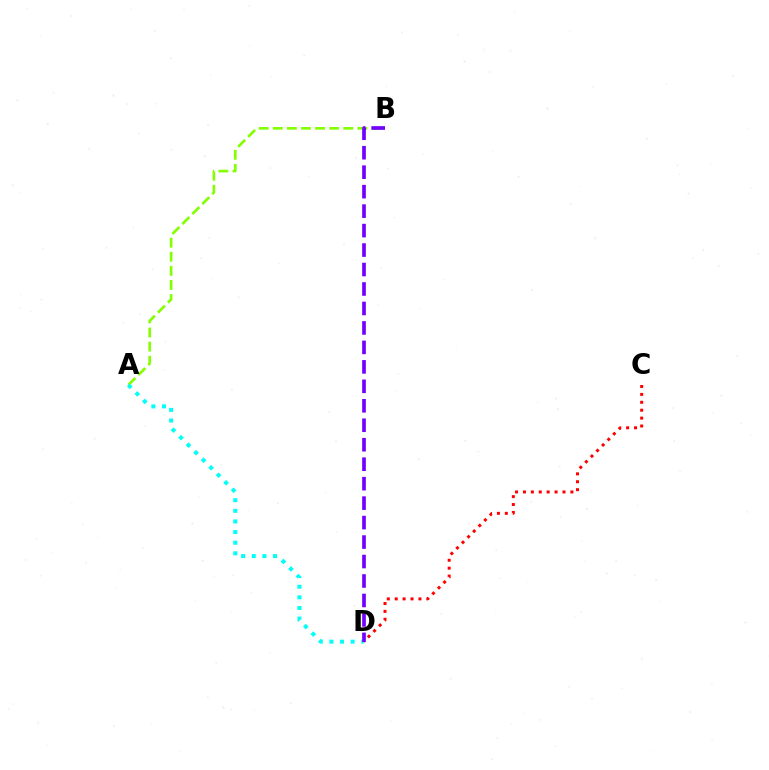{('A', 'B'): [{'color': '#84ff00', 'line_style': 'dashed', 'thickness': 1.92}], ('C', 'D'): [{'color': '#ff0000', 'line_style': 'dotted', 'thickness': 2.15}], ('A', 'D'): [{'color': '#00fff6', 'line_style': 'dotted', 'thickness': 2.89}], ('B', 'D'): [{'color': '#7200ff', 'line_style': 'dashed', 'thickness': 2.64}]}